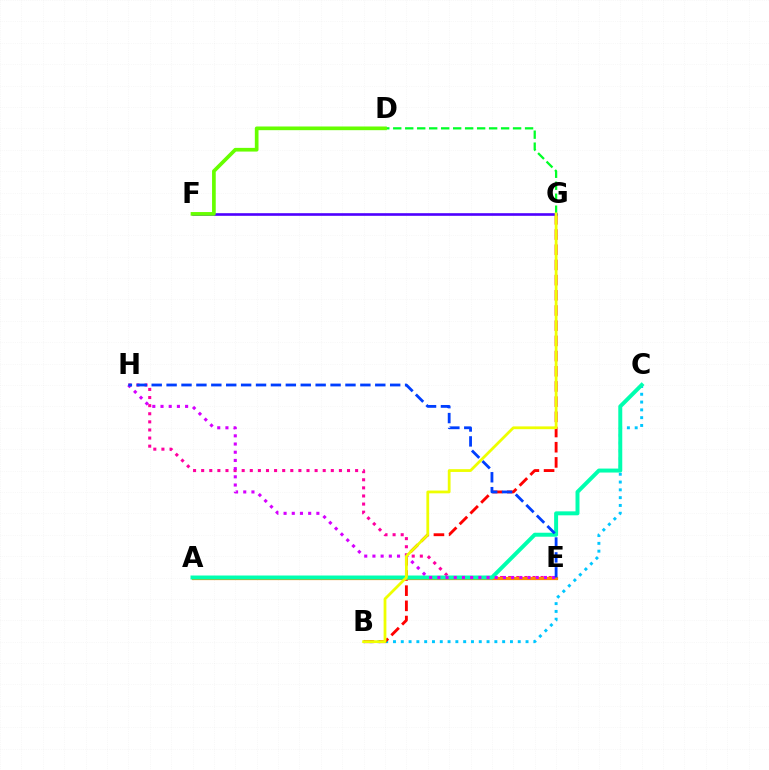{('B', 'C'): [{'color': '#00c7ff', 'line_style': 'dotted', 'thickness': 2.12}], ('D', 'G'): [{'color': '#00ff27', 'line_style': 'dashed', 'thickness': 1.63}], ('B', 'G'): [{'color': '#ff0000', 'line_style': 'dashed', 'thickness': 2.06}, {'color': '#eeff00', 'line_style': 'solid', 'thickness': 2.0}], ('E', 'H'): [{'color': '#ff00a0', 'line_style': 'dotted', 'thickness': 2.2}, {'color': '#d600ff', 'line_style': 'dotted', 'thickness': 2.23}, {'color': '#003fff', 'line_style': 'dashed', 'thickness': 2.02}], ('A', 'E'): [{'color': '#ff8800', 'line_style': 'solid', 'thickness': 2.32}], ('F', 'G'): [{'color': '#4f00ff', 'line_style': 'solid', 'thickness': 1.89}], ('A', 'C'): [{'color': '#00ffaf', 'line_style': 'solid', 'thickness': 2.86}], ('D', 'F'): [{'color': '#66ff00', 'line_style': 'solid', 'thickness': 2.66}]}